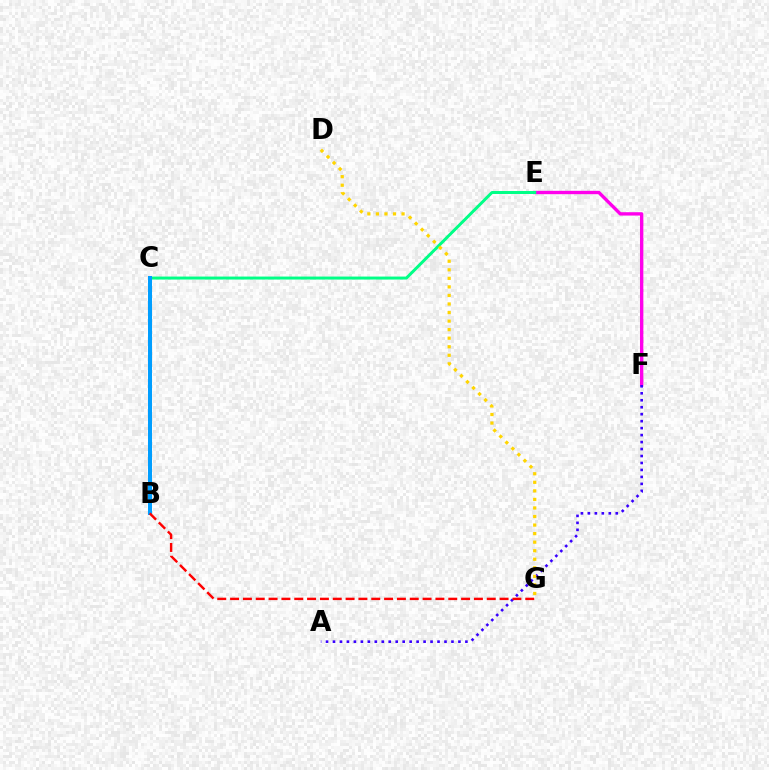{('E', 'F'): [{'color': '#ff00ed', 'line_style': 'solid', 'thickness': 2.42}], ('B', 'C'): [{'color': '#4fff00', 'line_style': 'dotted', 'thickness': 1.62}, {'color': '#009eff', 'line_style': 'solid', 'thickness': 2.88}], ('C', 'E'): [{'color': '#00ff86', 'line_style': 'solid', 'thickness': 2.14}], ('A', 'F'): [{'color': '#3700ff', 'line_style': 'dotted', 'thickness': 1.89}], ('D', 'G'): [{'color': '#ffd500', 'line_style': 'dotted', 'thickness': 2.32}], ('B', 'G'): [{'color': '#ff0000', 'line_style': 'dashed', 'thickness': 1.74}]}